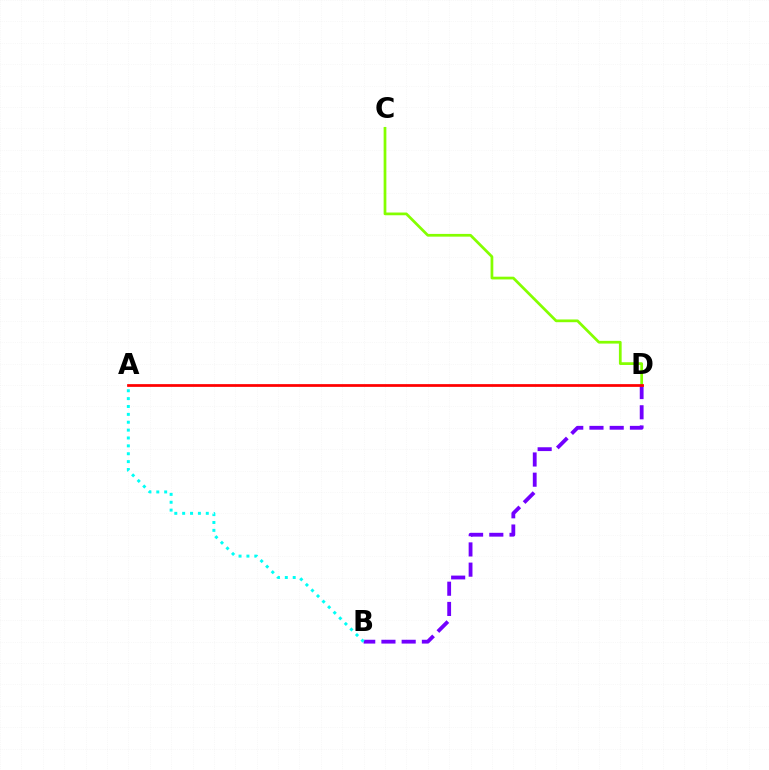{('B', 'D'): [{'color': '#7200ff', 'line_style': 'dashed', 'thickness': 2.75}], ('C', 'D'): [{'color': '#84ff00', 'line_style': 'solid', 'thickness': 1.97}], ('A', 'B'): [{'color': '#00fff6', 'line_style': 'dotted', 'thickness': 2.14}], ('A', 'D'): [{'color': '#ff0000', 'line_style': 'solid', 'thickness': 1.97}]}